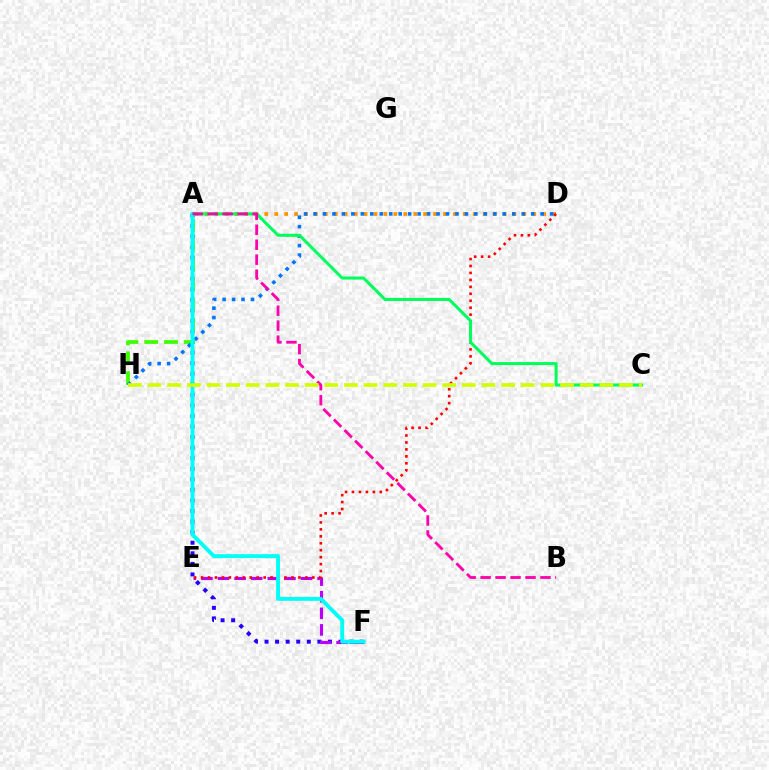{('A', 'F'): [{'color': '#2500ff', 'line_style': 'dotted', 'thickness': 2.87}, {'color': '#00fff6', 'line_style': 'solid', 'thickness': 2.81}], ('A', 'H'): [{'color': '#3dff00', 'line_style': 'dashed', 'thickness': 2.69}], ('A', 'D'): [{'color': '#ff9400', 'line_style': 'dotted', 'thickness': 2.7}], ('D', 'H'): [{'color': '#0074ff', 'line_style': 'dotted', 'thickness': 2.57}], ('E', 'F'): [{'color': '#b900ff', 'line_style': 'dashed', 'thickness': 2.26}], ('D', 'E'): [{'color': '#ff0000', 'line_style': 'dotted', 'thickness': 1.89}], ('A', 'C'): [{'color': '#00ff5c', 'line_style': 'solid', 'thickness': 2.2}], ('A', 'B'): [{'color': '#ff00ac', 'line_style': 'dashed', 'thickness': 2.03}], ('C', 'H'): [{'color': '#d1ff00', 'line_style': 'dashed', 'thickness': 2.67}]}